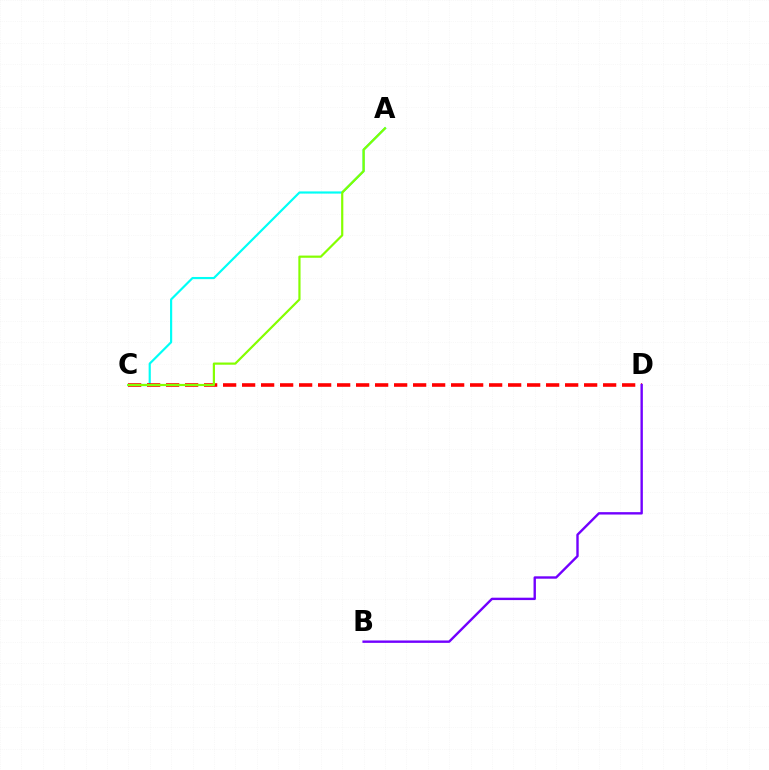{('A', 'C'): [{'color': '#00fff6', 'line_style': 'solid', 'thickness': 1.57}, {'color': '#84ff00', 'line_style': 'solid', 'thickness': 1.58}], ('C', 'D'): [{'color': '#ff0000', 'line_style': 'dashed', 'thickness': 2.58}], ('B', 'D'): [{'color': '#7200ff', 'line_style': 'solid', 'thickness': 1.72}]}